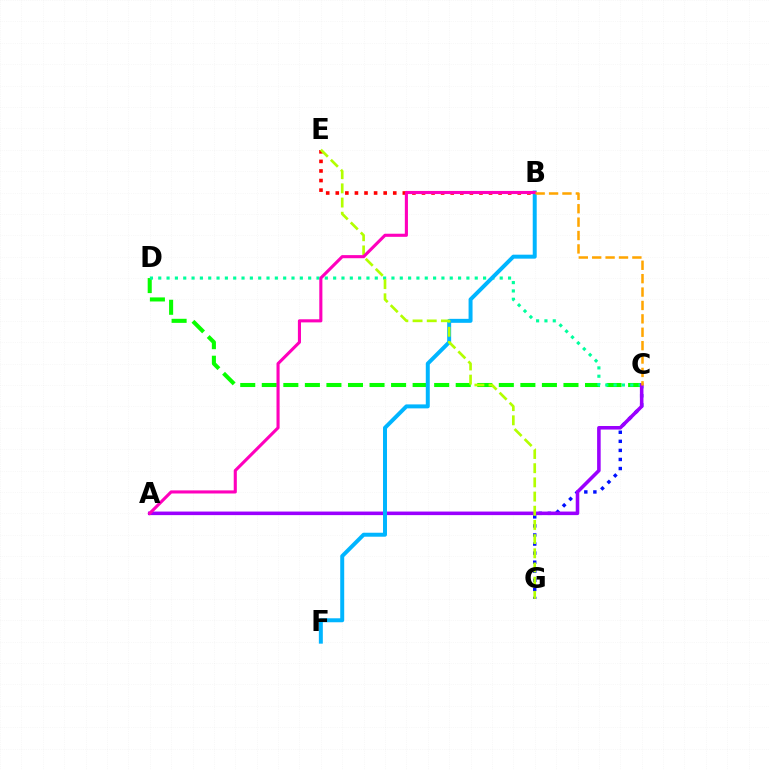{('B', 'E'): [{'color': '#ff0000', 'line_style': 'dotted', 'thickness': 2.6}], ('C', 'D'): [{'color': '#08ff00', 'line_style': 'dashed', 'thickness': 2.93}, {'color': '#00ff9d', 'line_style': 'dotted', 'thickness': 2.26}], ('C', 'G'): [{'color': '#0010ff', 'line_style': 'dotted', 'thickness': 2.46}], ('A', 'C'): [{'color': '#9b00ff', 'line_style': 'solid', 'thickness': 2.56}], ('B', 'F'): [{'color': '#00b5ff', 'line_style': 'solid', 'thickness': 2.86}], ('E', 'G'): [{'color': '#b3ff00', 'line_style': 'dashed', 'thickness': 1.93}], ('A', 'B'): [{'color': '#ff00bd', 'line_style': 'solid', 'thickness': 2.23}], ('B', 'C'): [{'color': '#ffa500', 'line_style': 'dashed', 'thickness': 1.82}]}